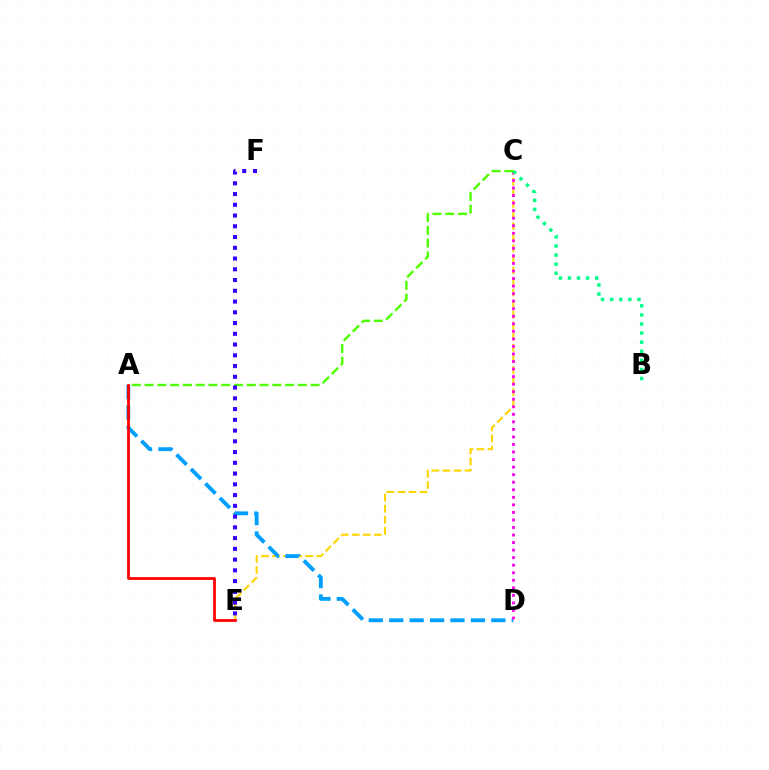{('C', 'E'): [{'color': '#ffd500', 'line_style': 'dashed', 'thickness': 1.5}], ('A', 'D'): [{'color': '#009eff', 'line_style': 'dashed', 'thickness': 2.77}], ('A', 'E'): [{'color': '#ff0000', 'line_style': 'solid', 'thickness': 1.98}], ('C', 'D'): [{'color': '#ff00ed', 'line_style': 'dotted', 'thickness': 2.05}], ('B', 'C'): [{'color': '#00ff86', 'line_style': 'dotted', 'thickness': 2.47}], ('A', 'C'): [{'color': '#4fff00', 'line_style': 'dashed', 'thickness': 1.74}], ('E', 'F'): [{'color': '#3700ff', 'line_style': 'dotted', 'thickness': 2.92}]}